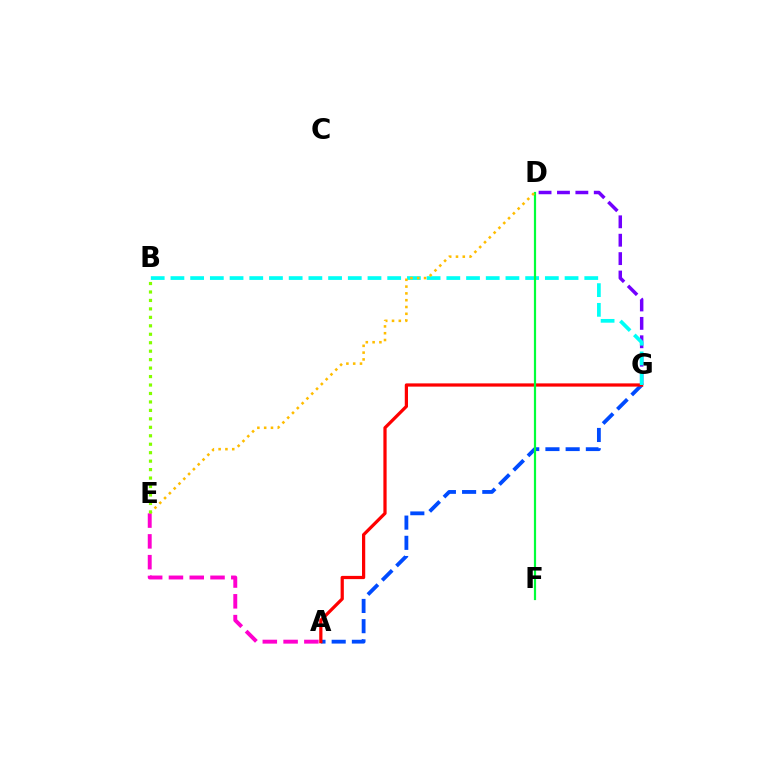{('D', 'G'): [{'color': '#7200ff', 'line_style': 'dashed', 'thickness': 2.5}], ('A', 'G'): [{'color': '#004bff', 'line_style': 'dashed', 'thickness': 2.75}, {'color': '#ff0000', 'line_style': 'solid', 'thickness': 2.33}], ('B', 'G'): [{'color': '#00fff6', 'line_style': 'dashed', 'thickness': 2.68}], ('D', 'F'): [{'color': '#00ff39', 'line_style': 'solid', 'thickness': 1.59}], ('D', 'E'): [{'color': '#ffbd00', 'line_style': 'dotted', 'thickness': 1.85}], ('A', 'E'): [{'color': '#ff00cf', 'line_style': 'dashed', 'thickness': 2.82}], ('B', 'E'): [{'color': '#84ff00', 'line_style': 'dotted', 'thickness': 2.3}]}